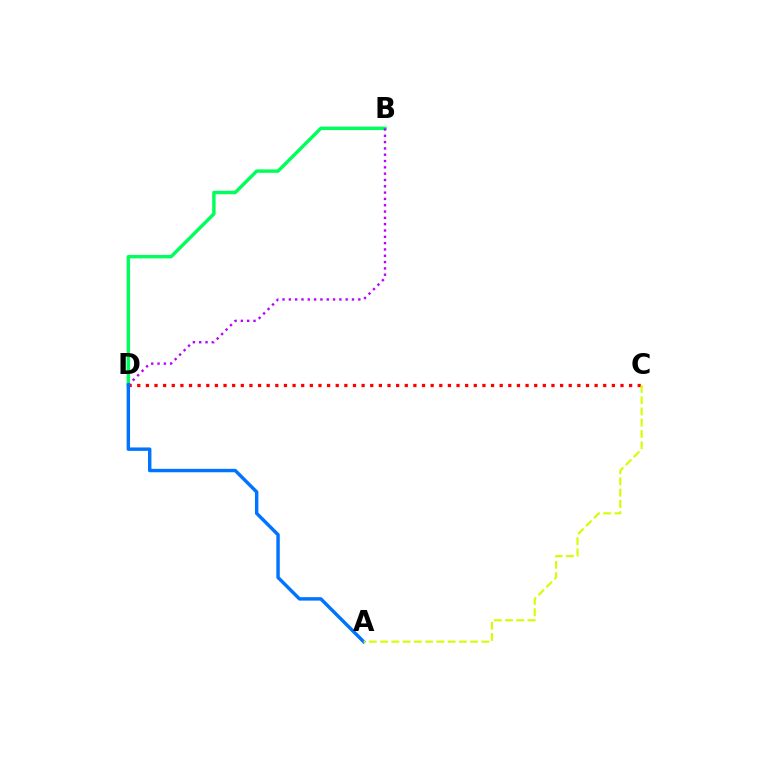{('B', 'D'): [{'color': '#00ff5c', 'line_style': 'solid', 'thickness': 2.47}, {'color': '#b900ff', 'line_style': 'dotted', 'thickness': 1.72}], ('C', 'D'): [{'color': '#ff0000', 'line_style': 'dotted', 'thickness': 2.34}], ('A', 'D'): [{'color': '#0074ff', 'line_style': 'solid', 'thickness': 2.47}], ('A', 'C'): [{'color': '#d1ff00', 'line_style': 'dashed', 'thickness': 1.53}]}